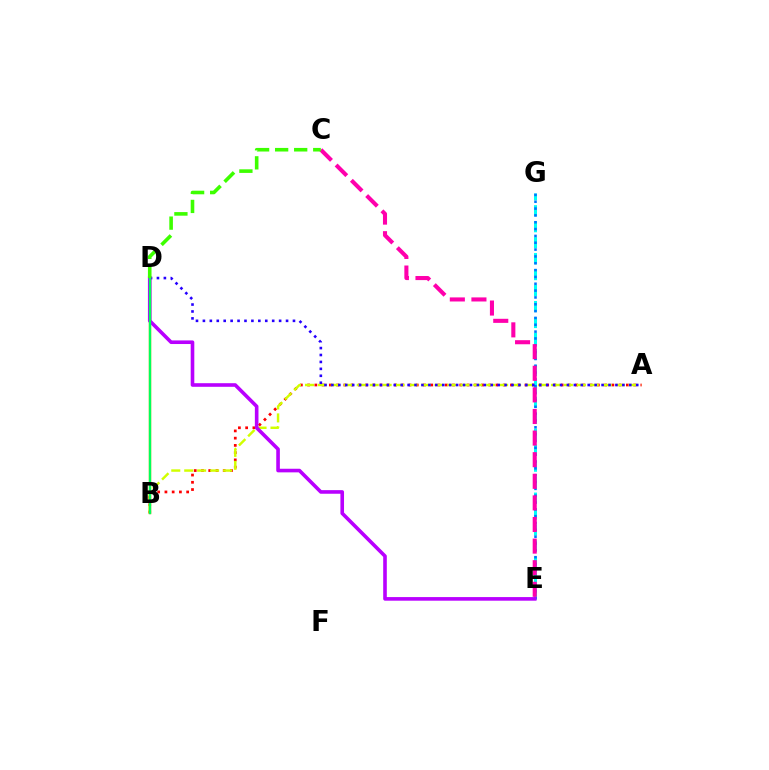{('A', 'B'): [{'color': '#ff0000', 'line_style': 'dotted', 'thickness': 1.97}, {'color': '#d1ff00', 'line_style': 'dashed', 'thickness': 1.76}], ('B', 'D'): [{'color': '#ff9400', 'line_style': 'solid', 'thickness': 1.73}, {'color': '#00ff5c', 'line_style': 'solid', 'thickness': 1.66}], ('E', 'G'): [{'color': '#00fff6', 'line_style': 'dashed', 'thickness': 2.17}, {'color': '#0074ff', 'line_style': 'dotted', 'thickness': 1.86}], ('A', 'D'): [{'color': '#2500ff', 'line_style': 'dotted', 'thickness': 1.88}], ('D', 'E'): [{'color': '#b900ff', 'line_style': 'solid', 'thickness': 2.6}], ('C', 'E'): [{'color': '#ff00ac', 'line_style': 'dashed', 'thickness': 2.93}], ('C', 'D'): [{'color': '#3dff00', 'line_style': 'dashed', 'thickness': 2.59}]}